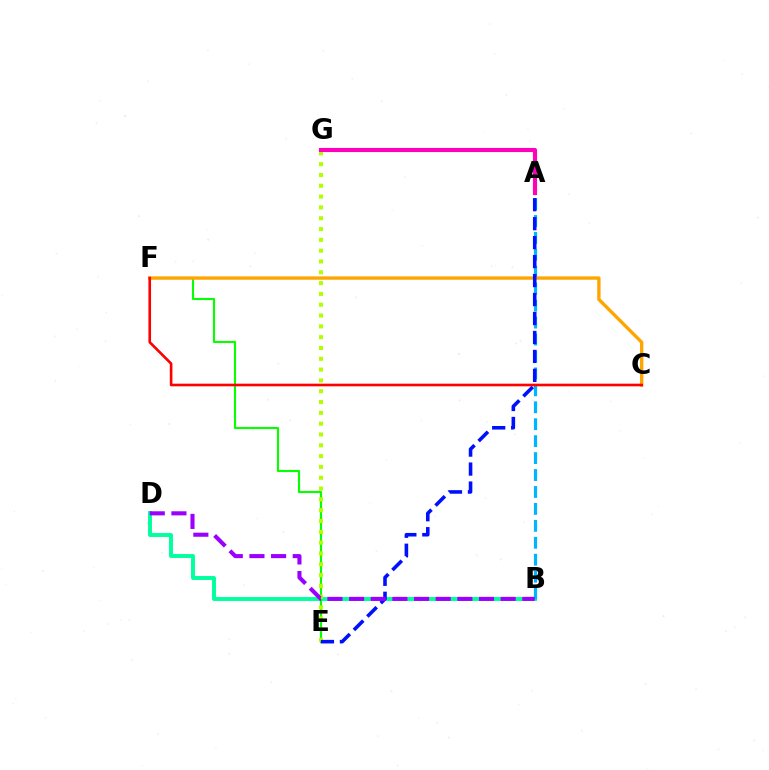{('B', 'D'): [{'color': '#00ff9d', 'line_style': 'solid', 'thickness': 2.82}, {'color': '#9b00ff', 'line_style': 'dashed', 'thickness': 2.94}], ('A', 'B'): [{'color': '#00b5ff', 'line_style': 'dashed', 'thickness': 2.3}], ('E', 'F'): [{'color': '#08ff00', 'line_style': 'solid', 'thickness': 1.52}], ('C', 'F'): [{'color': '#ffa500', 'line_style': 'solid', 'thickness': 2.41}, {'color': '#ff0000', 'line_style': 'solid', 'thickness': 1.9}], ('E', 'G'): [{'color': '#b3ff00', 'line_style': 'dotted', 'thickness': 2.94}], ('A', 'G'): [{'color': '#ff00bd', 'line_style': 'solid', 'thickness': 2.96}], ('A', 'E'): [{'color': '#0010ff', 'line_style': 'dashed', 'thickness': 2.58}]}